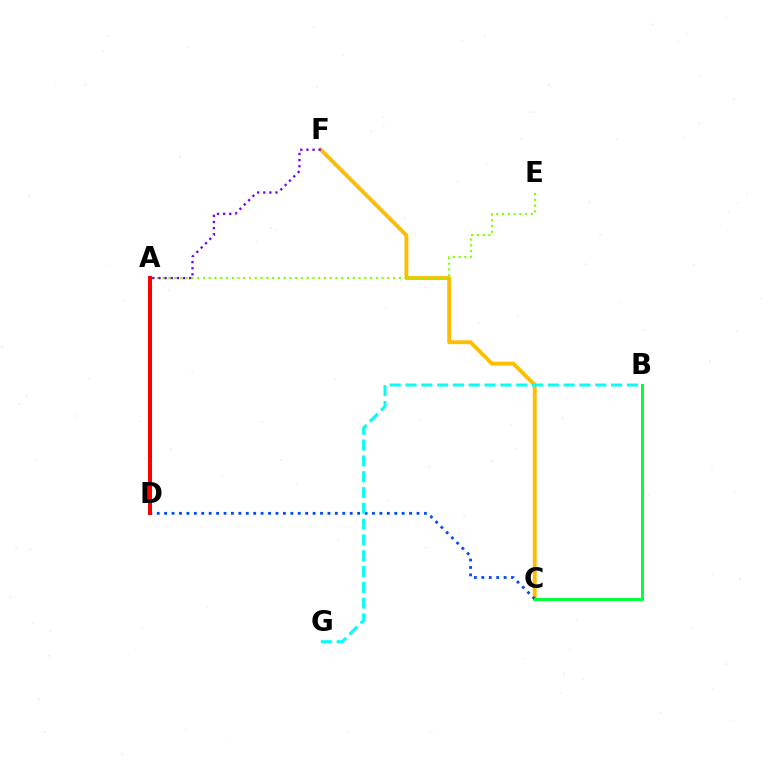{('C', 'F'): [{'color': '#ffbd00', 'line_style': 'solid', 'thickness': 2.79}], ('C', 'D'): [{'color': '#004bff', 'line_style': 'dotted', 'thickness': 2.02}], ('A', 'E'): [{'color': '#84ff00', 'line_style': 'dotted', 'thickness': 1.57}], ('B', 'C'): [{'color': '#00ff39', 'line_style': 'solid', 'thickness': 2.12}], ('A', 'D'): [{'color': '#ff00cf', 'line_style': 'solid', 'thickness': 1.93}, {'color': '#ff0000', 'line_style': 'solid', 'thickness': 2.87}], ('A', 'F'): [{'color': '#7200ff', 'line_style': 'dotted', 'thickness': 1.66}], ('B', 'G'): [{'color': '#00fff6', 'line_style': 'dashed', 'thickness': 2.15}]}